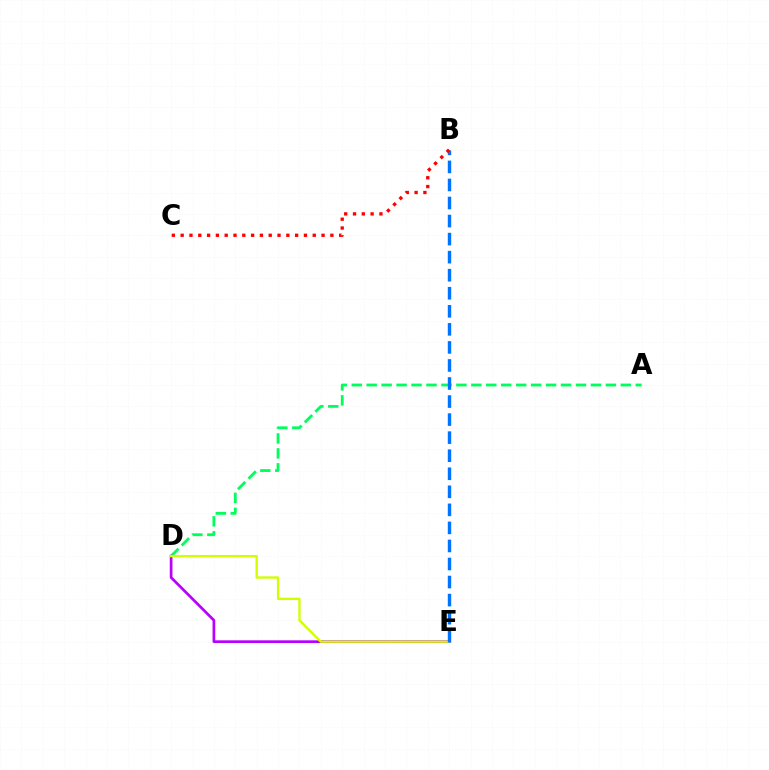{('A', 'D'): [{'color': '#00ff5c', 'line_style': 'dashed', 'thickness': 2.03}], ('D', 'E'): [{'color': '#b900ff', 'line_style': 'solid', 'thickness': 1.95}, {'color': '#d1ff00', 'line_style': 'solid', 'thickness': 1.69}], ('B', 'E'): [{'color': '#0074ff', 'line_style': 'dashed', 'thickness': 2.45}], ('B', 'C'): [{'color': '#ff0000', 'line_style': 'dotted', 'thickness': 2.39}]}